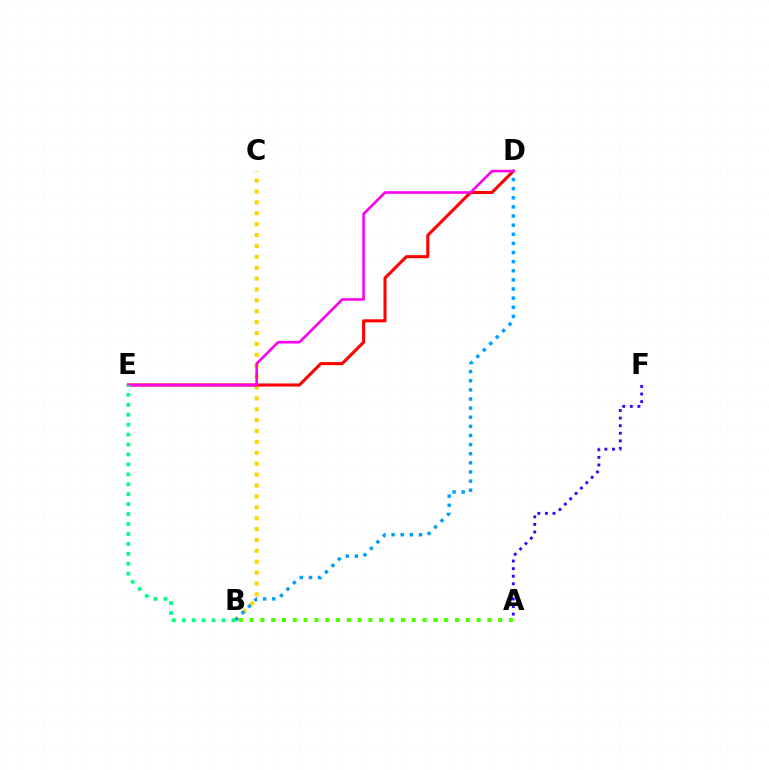{('B', 'C'): [{'color': '#ffd500', 'line_style': 'dotted', 'thickness': 2.96}], ('A', 'F'): [{'color': '#3700ff', 'line_style': 'dotted', 'thickness': 2.06}], ('D', 'E'): [{'color': '#ff0000', 'line_style': 'solid', 'thickness': 2.21}, {'color': '#ff00ed', 'line_style': 'solid', 'thickness': 1.88}], ('A', 'B'): [{'color': '#4fff00', 'line_style': 'dotted', 'thickness': 2.94}], ('B', 'D'): [{'color': '#009eff', 'line_style': 'dotted', 'thickness': 2.48}], ('B', 'E'): [{'color': '#00ff86', 'line_style': 'dotted', 'thickness': 2.7}]}